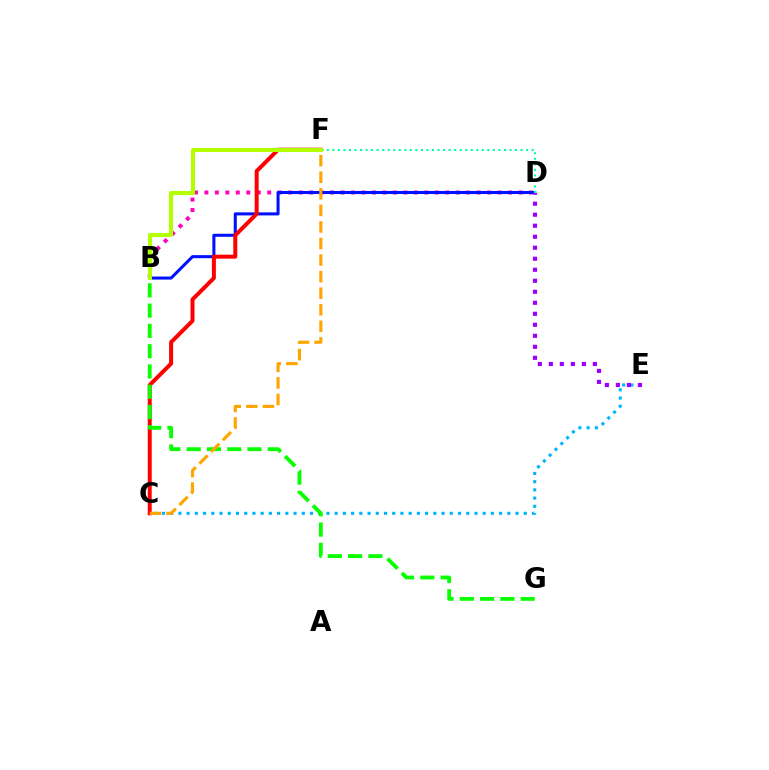{('B', 'D'): [{'color': '#ff00bd', 'line_style': 'dotted', 'thickness': 2.85}, {'color': '#0010ff', 'line_style': 'solid', 'thickness': 2.19}], ('C', 'E'): [{'color': '#00b5ff', 'line_style': 'dotted', 'thickness': 2.23}], ('C', 'F'): [{'color': '#ff0000', 'line_style': 'solid', 'thickness': 2.87}, {'color': '#ffa500', 'line_style': 'dashed', 'thickness': 2.25}], ('B', 'G'): [{'color': '#08ff00', 'line_style': 'dashed', 'thickness': 2.75}], ('D', 'F'): [{'color': '#00ff9d', 'line_style': 'dotted', 'thickness': 1.5}], ('D', 'E'): [{'color': '#9b00ff', 'line_style': 'dotted', 'thickness': 2.99}], ('B', 'F'): [{'color': '#b3ff00', 'line_style': 'solid', 'thickness': 2.94}]}